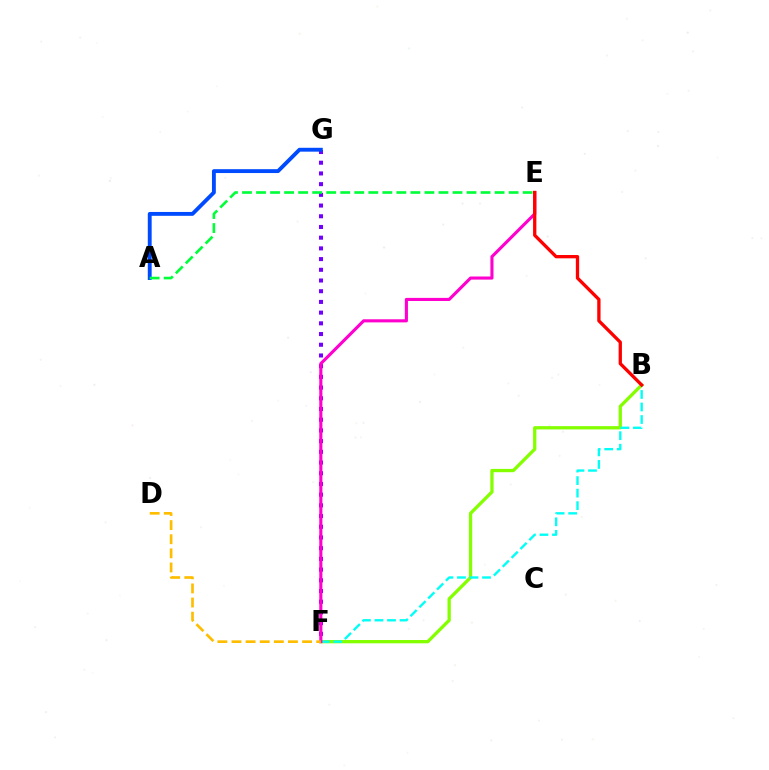{('B', 'F'): [{'color': '#84ff00', 'line_style': 'solid', 'thickness': 2.37}, {'color': '#00fff6', 'line_style': 'dashed', 'thickness': 1.7}], ('F', 'G'): [{'color': '#7200ff', 'line_style': 'dotted', 'thickness': 2.91}], ('E', 'F'): [{'color': '#ff00cf', 'line_style': 'solid', 'thickness': 2.23}], ('B', 'E'): [{'color': '#ff0000', 'line_style': 'solid', 'thickness': 2.38}], ('A', 'G'): [{'color': '#004bff', 'line_style': 'solid', 'thickness': 2.78}], ('A', 'E'): [{'color': '#00ff39', 'line_style': 'dashed', 'thickness': 1.91}], ('D', 'F'): [{'color': '#ffbd00', 'line_style': 'dashed', 'thickness': 1.92}]}